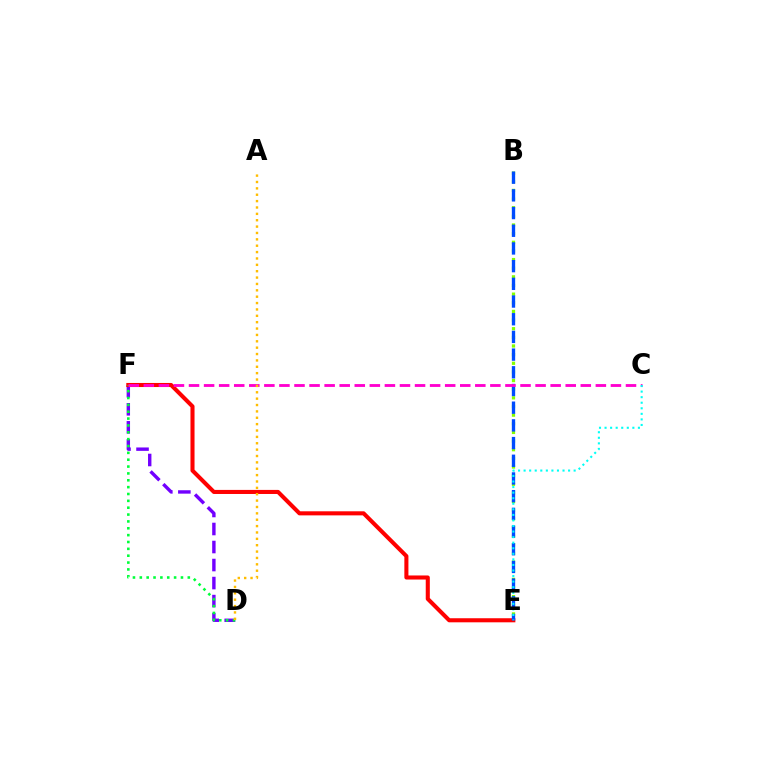{('B', 'E'): [{'color': '#84ff00', 'line_style': 'dotted', 'thickness': 2.35}, {'color': '#004bff', 'line_style': 'dashed', 'thickness': 2.4}], ('D', 'F'): [{'color': '#7200ff', 'line_style': 'dashed', 'thickness': 2.45}, {'color': '#00ff39', 'line_style': 'dotted', 'thickness': 1.86}], ('E', 'F'): [{'color': '#ff0000', 'line_style': 'solid', 'thickness': 2.93}], ('C', 'F'): [{'color': '#ff00cf', 'line_style': 'dashed', 'thickness': 2.05}], ('A', 'D'): [{'color': '#ffbd00', 'line_style': 'dotted', 'thickness': 1.73}], ('C', 'E'): [{'color': '#00fff6', 'line_style': 'dotted', 'thickness': 1.51}]}